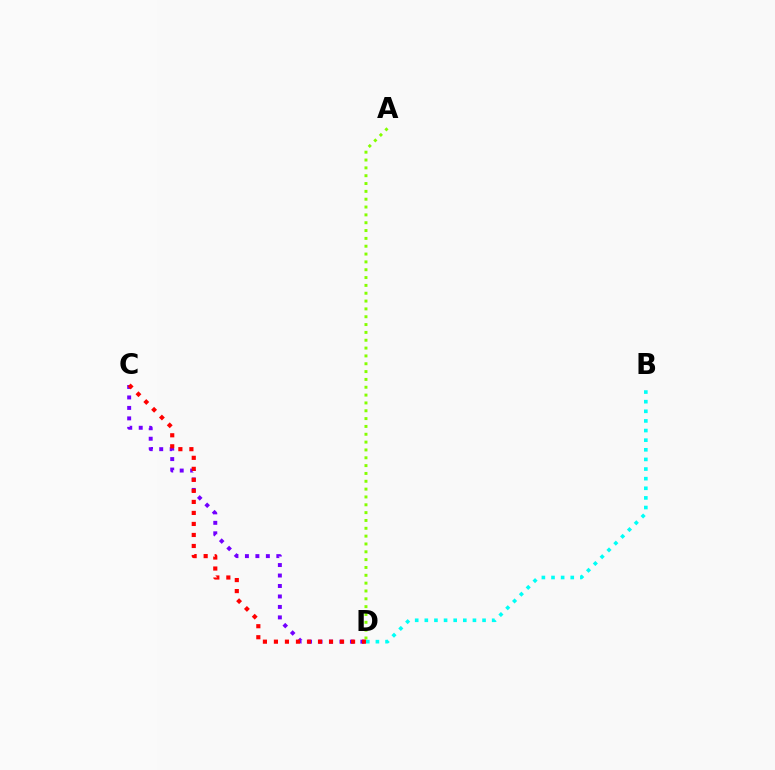{('A', 'D'): [{'color': '#84ff00', 'line_style': 'dotted', 'thickness': 2.13}], ('C', 'D'): [{'color': '#7200ff', 'line_style': 'dotted', 'thickness': 2.84}, {'color': '#ff0000', 'line_style': 'dotted', 'thickness': 2.99}], ('B', 'D'): [{'color': '#00fff6', 'line_style': 'dotted', 'thickness': 2.61}]}